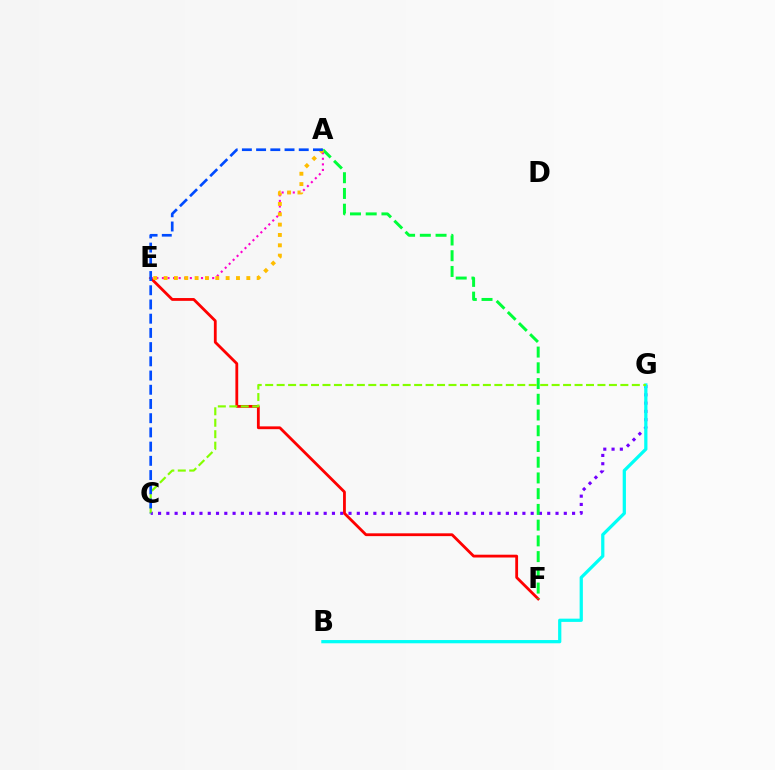{('C', 'G'): [{'color': '#7200ff', 'line_style': 'dotted', 'thickness': 2.25}, {'color': '#84ff00', 'line_style': 'dashed', 'thickness': 1.56}], ('E', 'F'): [{'color': '#ff0000', 'line_style': 'solid', 'thickness': 2.02}], ('A', 'E'): [{'color': '#ff00cf', 'line_style': 'dotted', 'thickness': 1.52}, {'color': '#ffbd00', 'line_style': 'dotted', 'thickness': 2.81}], ('B', 'G'): [{'color': '#00fff6', 'line_style': 'solid', 'thickness': 2.33}], ('A', 'F'): [{'color': '#00ff39', 'line_style': 'dashed', 'thickness': 2.14}], ('A', 'C'): [{'color': '#004bff', 'line_style': 'dashed', 'thickness': 1.93}]}